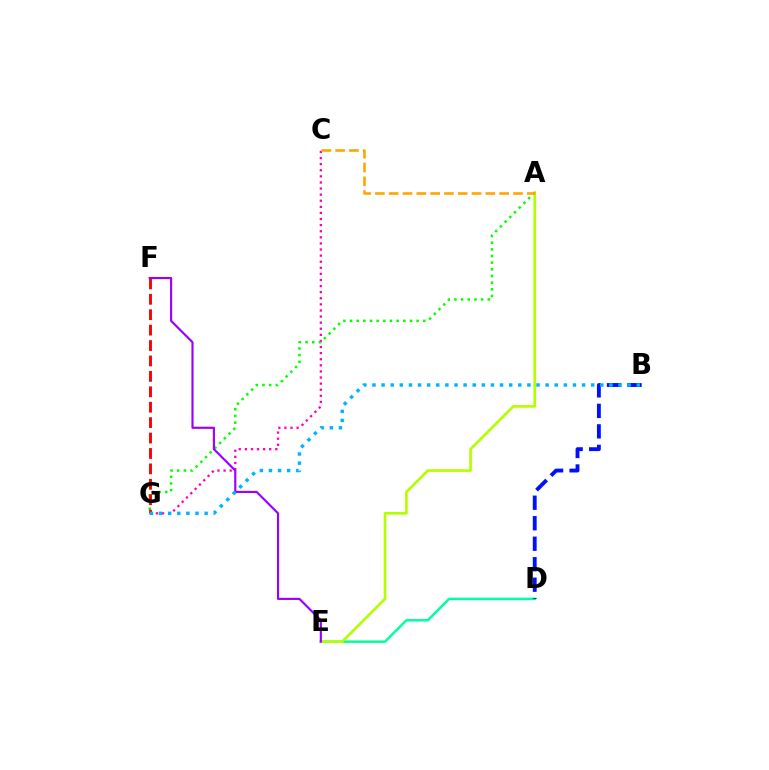{('D', 'E'): [{'color': '#00ff9d', 'line_style': 'solid', 'thickness': 1.78}], ('A', 'E'): [{'color': '#b3ff00', 'line_style': 'solid', 'thickness': 1.92}], ('C', 'G'): [{'color': '#ff00bd', 'line_style': 'dotted', 'thickness': 1.66}], ('A', 'G'): [{'color': '#08ff00', 'line_style': 'dotted', 'thickness': 1.81}], ('F', 'G'): [{'color': '#ff0000', 'line_style': 'dashed', 'thickness': 2.09}], ('A', 'C'): [{'color': '#ffa500', 'line_style': 'dashed', 'thickness': 1.87}], ('B', 'D'): [{'color': '#0010ff', 'line_style': 'dashed', 'thickness': 2.78}], ('E', 'F'): [{'color': '#9b00ff', 'line_style': 'solid', 'thickness': 1.55}], ('B', 'G'): [{'color': '#00b5ff', 'line_style': 'dotted', 'thickness': 2.48}]}